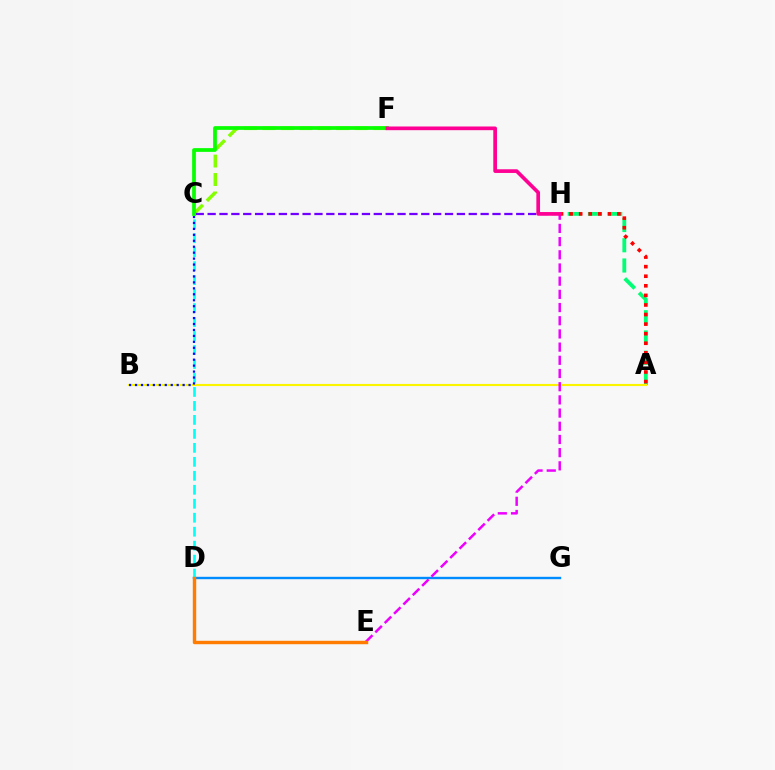{('C', 'F'): [{'color': '#84ff00', 'line_style': 'dashed', 'thickness': 2.51}, {'color': '#08ff00', 'line_style': 'solid', 'thickness': 2.69}], ('A', 'H'): [{'color': '#00ff74', 'line_style': 'dashed', 'thickness': 2.75}, {'color': '#ff0000', 'line_style': 'dotted', 'thickness': 2.6}], ('D', 'G'): [{'color': '#008cff', 'line_style': 'solid', 'thickness': 1.72}], ('A', 'B'): [{'color': '#fcf500', 'line_style': 'solid', 'thickness': 1.51}], ('C', 'D'): [{'color': '#00fff6', 'line_style': 'dashed', 'thickness': 1.9}], ('B', 'C'): [{'color': '#0010ff', 'line_style': 'dotted', 'thickness': 1.62}], ('E', 'H'): [{'color': '#ee00ff', 'line_style': 'dashed', 'thickness': 1.79}], ('D', 'E'): [{'color': '#ff7c00', 'line_style': 'solid', 'thickness': 2.47}], ('C', 'H'): [{'color': '#7200ff', 'line_style': 'dashed', 'thickness': 1.61}], ('F', 'H'): [{'color': '#ff0094', 'line_style': 'solid', 'thickness': 2.65}]}